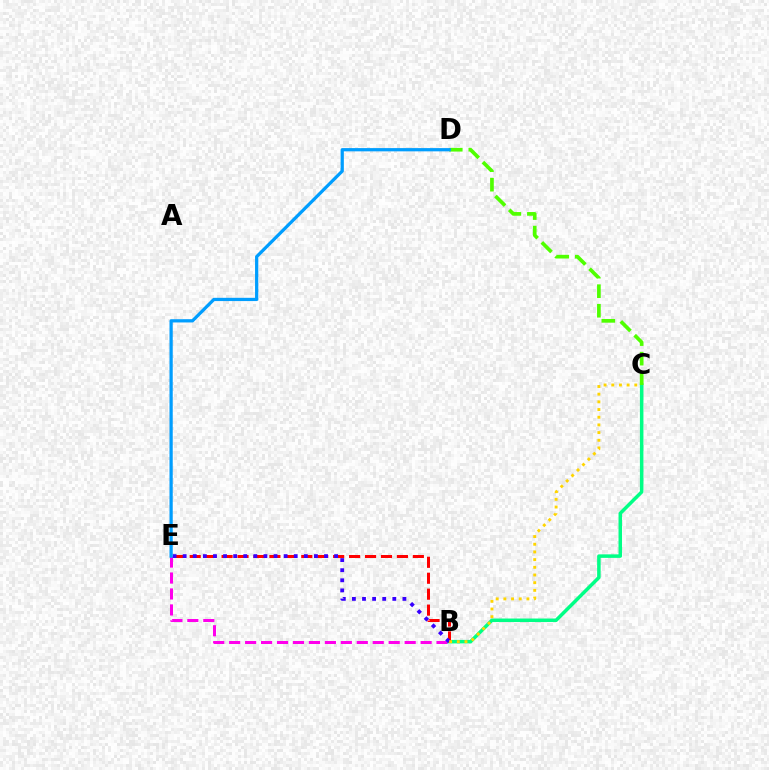{('B', 'E'): [{'color': '#ff00ed', 'line_style': 'dashed', 'thickness': 2.17}, {'color': '#ff0000', 'line_style': 'dashed', 'thickness': 2.17}, {'color': '#3700ff', 'line_style': 'dotted', 'thickness': 2.74}], ('B', 'C'): [{'color': '#00ff86', 'line_style': 'solid', 'thickness': 2.53}, {'color': '#ffd500', 'line_style': 'dotted', 'thickness': 2.09}], ('C', 'D'): [{'color': '#4fff00', 'line_style': 'dashed', 'thickness': 2.65}], ('D', 'E'): [{'color': '#009eff', 'line_style': 'solid', 'thickness': 2.34}]}